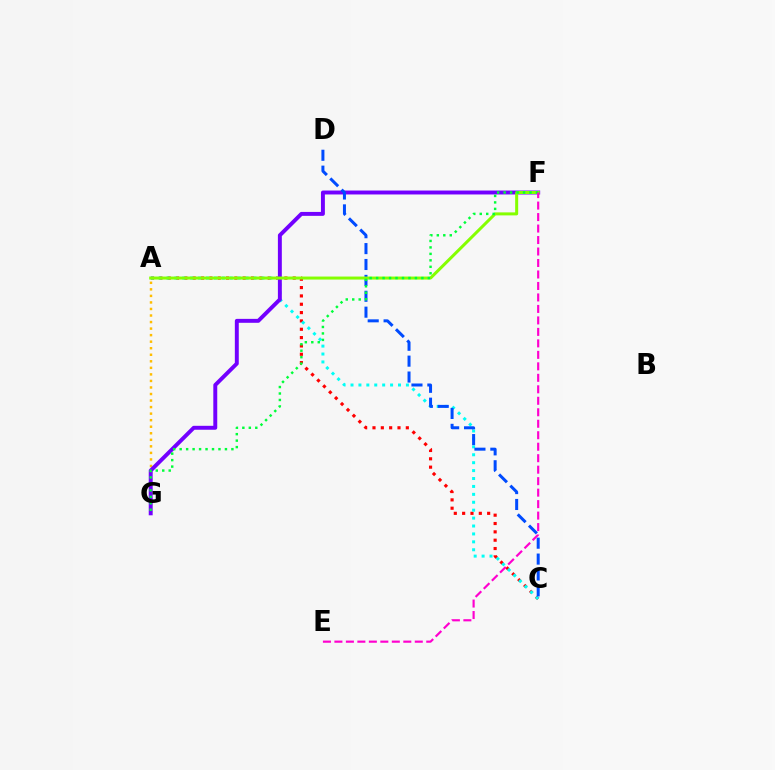{('A', 'C'): [{'color': '#ff0000', 'line_style': 'dotted', 'thickness': 2.27}, {'color': '#00fff6', 'line_style': 'dotted', 'thickness': 2.15}], ('A', 'G'): [{'color': '#ffbd00', 'line_style': 'dotted', 'thickness': 1.78}], ('F', 'G'): [{'color': '#7200ff', 'line_style': 'solid', 'thickness': 2.83}, {'color': '#00ff39', 'line_style': 'dotted', 'thickness': 1.76}], ('C', 'D'): [{'color': '#004bff', 'line_style': 'dashed', 'thickness': 2.16}], ('A', 'F'): [{'color': '#84ff00', 'line_style': 'solid', 'thickness': 2.16}], ('E', 'F'): [{'color': '#ff00cf', 'line_style': 'dashed', 'thickness': 1.56}]}